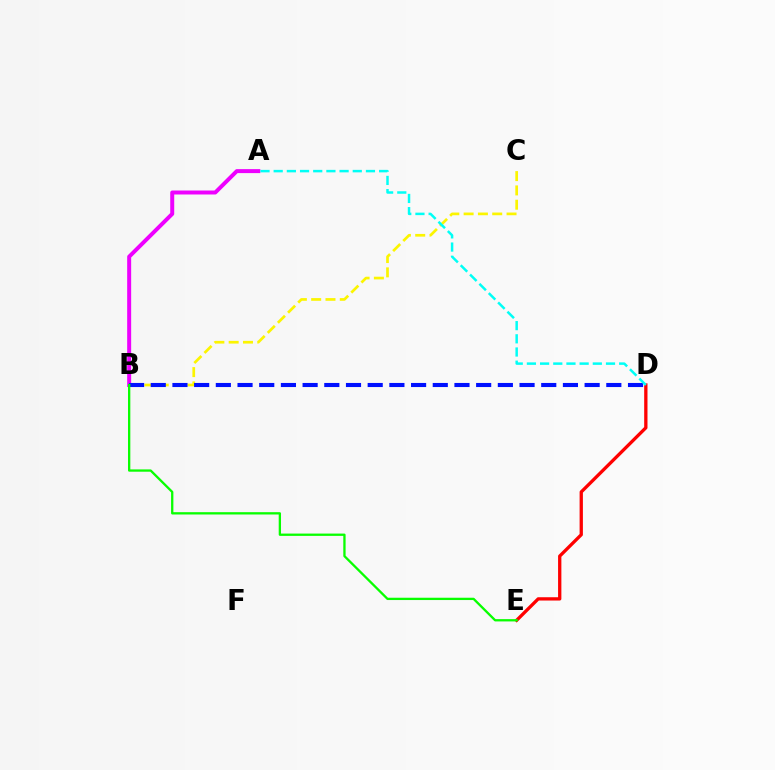{('D', 'E'): [{'color': '#ff0000', 'line_style': 'solid', 'thickness': 2.38}], ('B', 'C'): [{'color': '#fcf500', 'line_style': 'dashed', 'thickness': 1.94}], ('A', 'B'): [{'color': '#ee00ff', 'line_style': 'solid', 'thickness': 2.86}], ('B', 'D'): [{'color': '#0010ff', 'line_style': 'dashed', 'thickness': 2.95}], ('B', 'E'): [{'color': '#08ff00', 'line_style': 'solid', 'thickness': 1.66}], ('A', 'D'): [{'color': '#00fff6', 'line_style': 'dashed', 'thickness': 1.79}]}